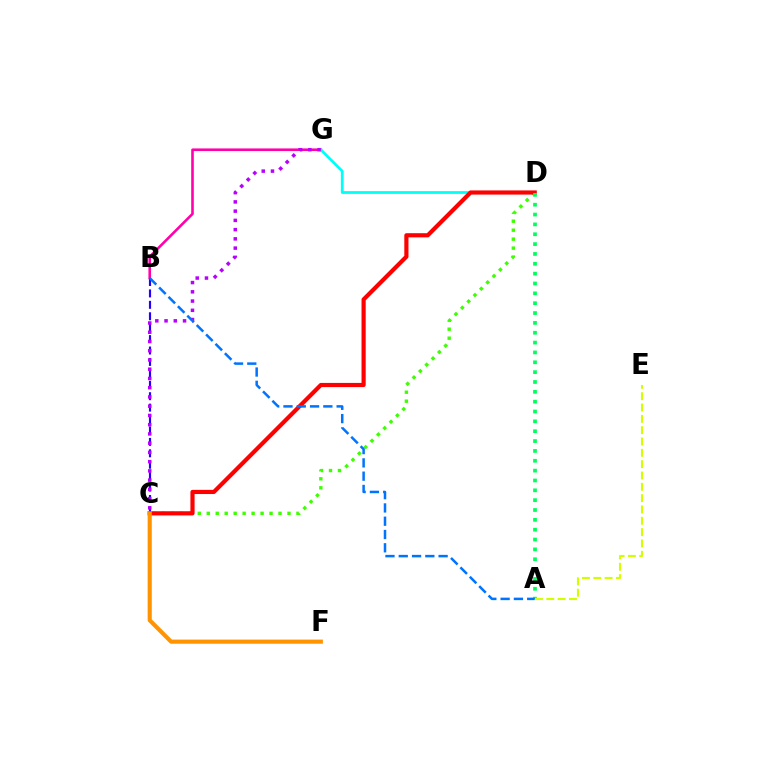{('B', 'G'): [{'color': '#ff00ac', 'line_style': 'solid', 'thickness': 1.87}], ('D', 'G'): [{'color': '#00fff6', 'line_style': 'solid', 'thickness': 1.98}], ('C', 'D'): [{'color': '#3dff00', 'line_style': 'dotted', 'thickness': 2.44}, {'color': '#ff0000', 'line_style': 'solid', 'thickness': 3.0}], ('A', 'D'): [{'color': '#00ff5c', 'line_style': 'dotted', 'thickness': 2.68}], ('A', 'E'): [{'color': '#d1ff00', 'line_style': 'dashed', 'thickness': 1.54}], ('B', 'C'): [{'color': '#2500ff', 'line_style': 'dashed', 'thickness': 1.55}], ('C', 'G'): [{'color': '#b900ff', 'line_style': 'dotted', 'thickness': 2.51}], ('A', 'B'): [{'color': '#0074ff', 'line_style': 'dashed', 'thickness': 1.81}], ('C', 'F'): [{'color': '#ff9400', 'line_style': 'solid', 'thickness': 2.97}]}